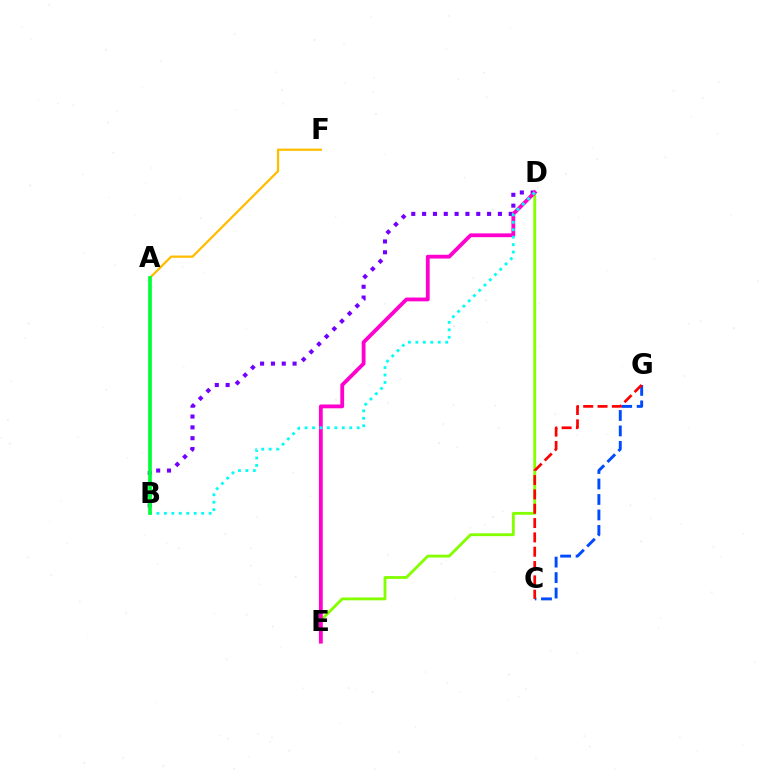{('B', 'D'): [{'color': '#7200ff', 'line_style': 'dotted', 'thickness': 2.94}, {'color': '#00fff6', 'line_style': 'dotted', 'thickness': 2.02}], ('D', 'E'): [{'color': '#84ff00', 'line_style': 'solid', 'thickness': 2.05}, {'color': '#ff00cf', 'line_style': 'solid', 'thickness': 2.74}], ('C', 'G'): [{'color': '#004bff', 'line_style': 'dashed', 'thickness': 2.1}, {'color': '#ff0000', 'line_style': 'dashed', 'thickness': 1.95}], ('A', 'F'): [{'color': '#ffbd00', 'line_style': 'solid', 'thickness': 1.63}], ('A', 'B'): [{'color': '#00ff39', 'line_style': 'solid', 'thickness': 2.67}]}